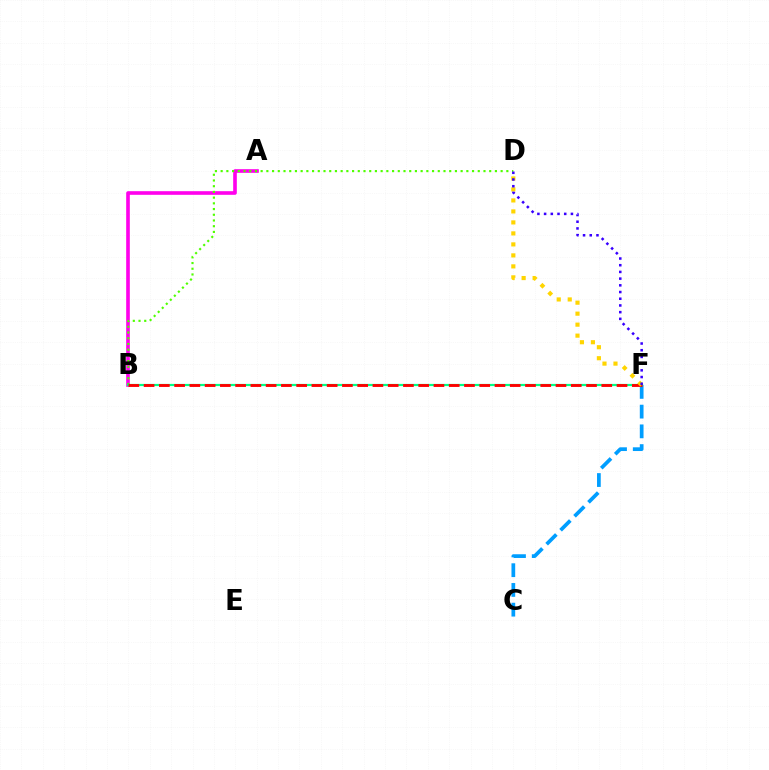{('A', 'B'): [{'color': '#ff00ed', 'line_style': 'solid', 'thickness': 2.61}], ('C', 'F'): [{'color': '#009eff', 'line_style': 'dashed', 'thickness': 2.68}], ('B', 'D'): [{'color': '#4fff00', 'line_style': 'dotted', 'thickness': 1.55}], ('B', 'F'): [{'color': '#00ff86', 'line_style': 'solid', 'thickness': 1.59}, {'color': '#ff0000', 'line_style': 'dashed', 'thickness': 2.07}], ('D', 'F'): [{'color': '#ffd500', 'line_style': 'dotted', 'thickness': 2.99}, {'color': '#3700ff', 'line_style': 'dotted', 'thickness': 1.82}]}